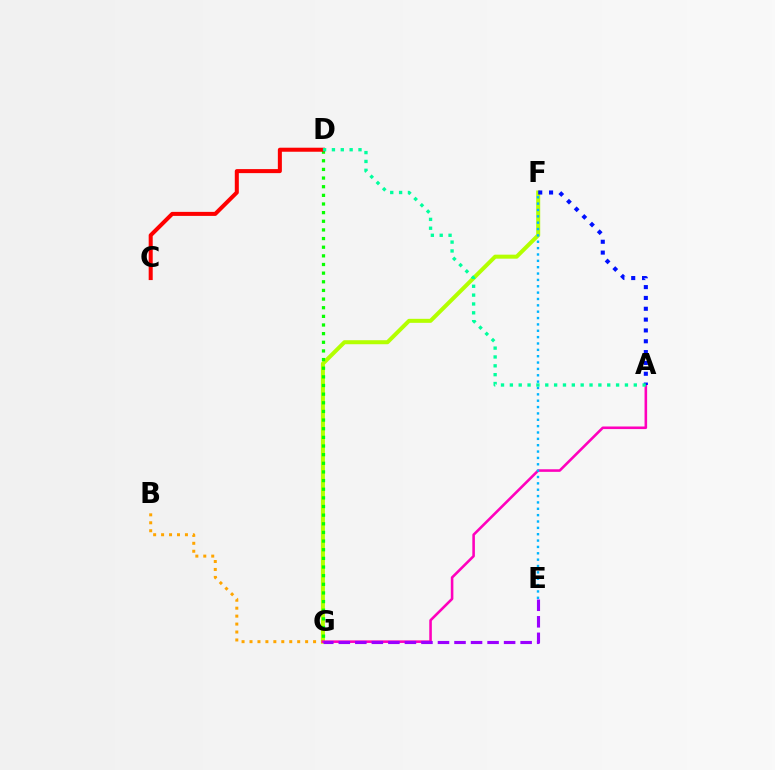{('F', 'G'): [{'color': '#b3ff00', 'line_style': 'solid', 'thickness': 2.89}], ('B', 'G'): [{'color': '#ffa500', 'line_style': 'dotted', 'thickness': 2.16}], ('A', 'G'): [{'color': '#ff00bd', 'line_style': 'solid', 'thickness': 1.86}], ('D', 'G'): [{'color': '#08ff00', 'line_style': 'dotted', 'thickness': 2.35}], ('E', 'F'): [{'color': '#00b5ff', 'line_style': 'dotted', 'thickness': 1.73}], ('A', 'F'): [{'color': '#0010ff', 'line_style': 'dotted', 'thickness': 2.94}], ('E', 'G'): [{'color': '#9b00ff', 'line_style': 'dashed', 'thickness': 2.25}], ('C', 'D'): [{'color': '#ff0000', 'line_style': 'solid', 'thickness': 2.9}], ('A', 'D'): [{'color': '#00ff9d', 'line_style': 'dotted', 'thickness': 2.41}]}